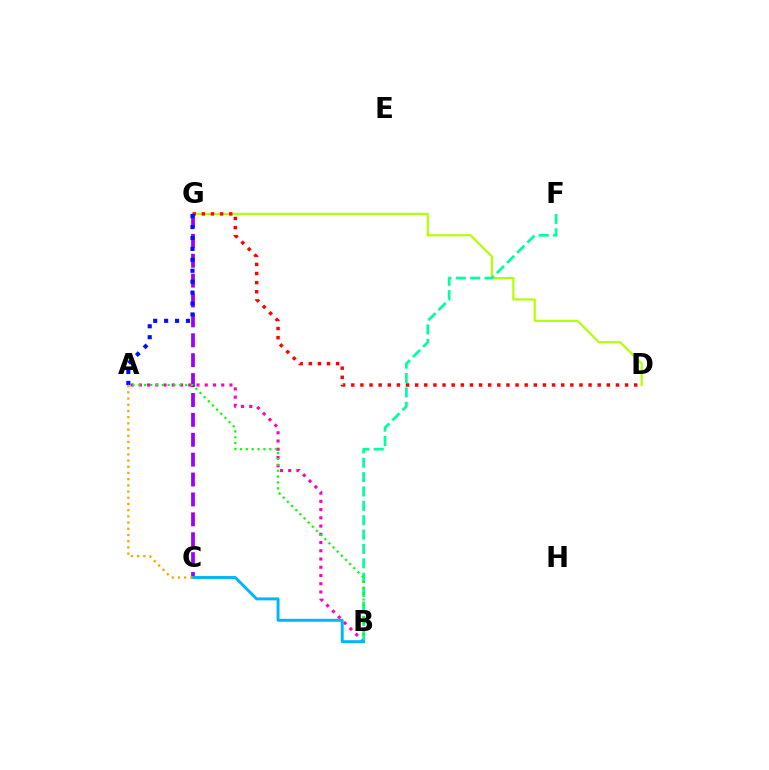{('D', 'G'): [{'color': '#b3ff00', 'line_style': 'solid', 'thickness': 1.57}, {'color': '#ff0000', 'line_style': 'dotted', 'thickness': 2.48}], ('A', 'B'): [{'color': '#ff00bd', 'line_style': 'dotted', 'thickness': 2.24}, {'color': '#08ff00', 'line_style': 'dotted', 'thickness': 1.59}], ('B', 'F'): [{'color': '#00ff9d', 'line_style': 'dashed', 'thickness': 1.95}], ('C', 'G'): [{'color': '#9b00ff', 'line_style': 'dashed', 'thickness': 2.7}], ('A', 'G'): [{'color': '#0010ff', 'line_style': 'dotted', 'thickness': 2.97}], ('B', 'C'): [{'color': '#00b5ff', 'line_style': 'solid', 'thickness': 2.11}], ('A', 'C'): [{'color': '#ffa500', 'line_style': 'dotted', 'thickness': 1.68}]}